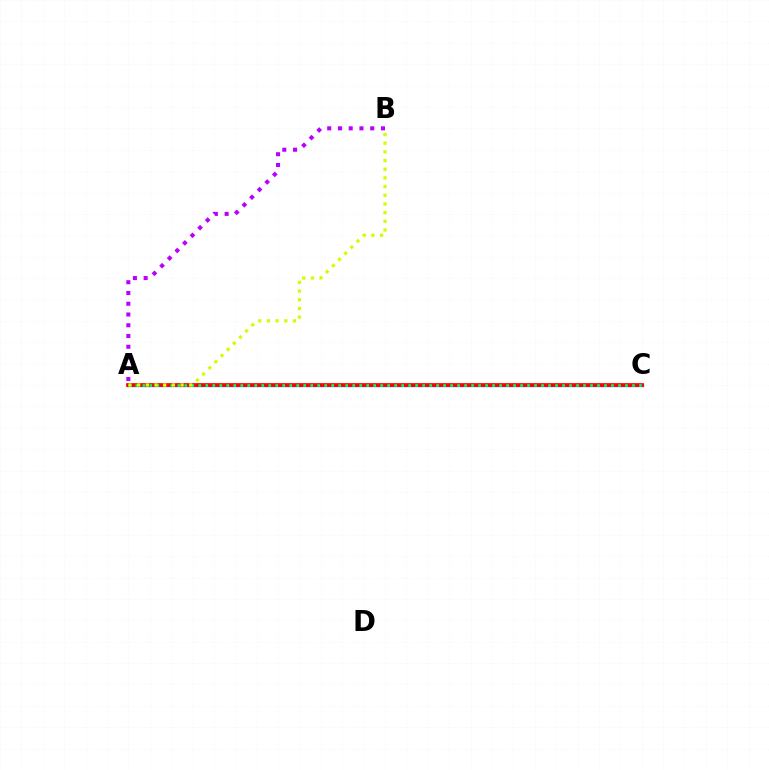{('A', 'C'): [{'color': '#0074ff', 'line_style': 'solid', 'thickness': 2.39}, {'color': '#ff0000', 'line_style': 'solid', 'thickness': 2.65}, {'color': '#00ff5c', 'line_style': 'dotted', 'thickness': 1.9}], ('A', 'B'): [{'color': '#b900ff', 'line_style': 'dotted', 'thickness': 2.92}, {'color': '#d1ff00', 'line_style': 'dotted', 'thickness': 2.36}]}